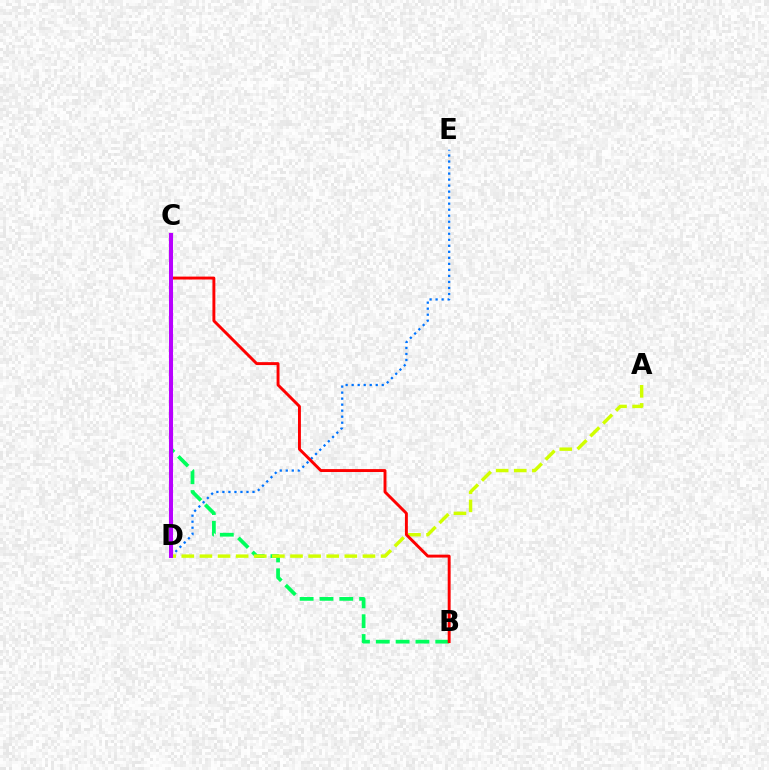{('B', 'C'): [{'color': '#00ff5c', 'line_style': 'dashed', 'thickness': 2.69}, {'color': '#ff0000', 'line_style': 'solid', 'thickness': 2.1}], ('D', 'E'): [{'color': '#0074ff', 'line_style': 'dotted', 'thickness': 1.64}], ('A', 'D'): [{'color': '#d1ff00', 'line_style': 'dashed', 'thickness': 2.46}], ('C', 'D'): [{'color': '#b900ff', 'line_style': 'solid', 'thickness': 2.93}]}